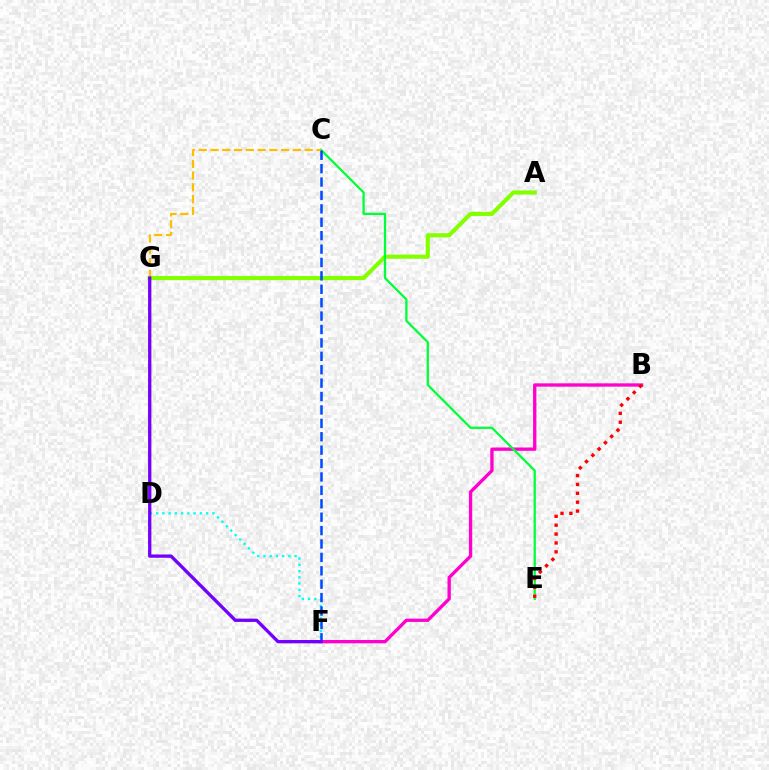{('D', 'F'): [{'color': '#00fff6', 'line_style': 'dotted', 'thickness': 1.7}], ('B', 'F'): [{'color': '#ff00cf', 'line_style': 'solid', 'thickness': 2.39}], ('A', 'G'): [{'color': '#84ff00', 'line_style': 'solid', 'thickness': 2.97}], ('C', 'E'): [{'color': '#00ff39', 'line_style': 'solid', 'thickness': 1.63}], ('C', 'G'): [{'color': '#ffbd00', 'line_style': 'dashed', 'thickness': 1.6}], ('B', 'E'): [{'color': '#ff0000', 'line_style': 'dotted', 'thickness': 2.41}], ('C', 'F'): [{'color': '#004bff', 'line_style': 'dashed', 'thickness': 1.82}], ('F', 'G'): [{'color': '#7200ff', 'line_style': 'solid', 'thickness': 2.37}]}